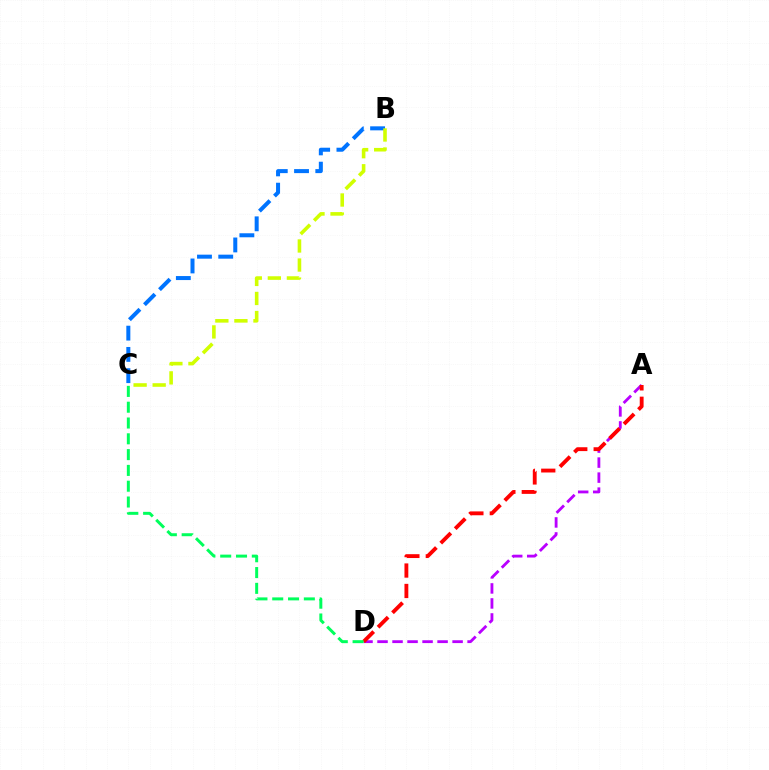{('A', 'D'): [{'color': '#b900ff', 'line_style': 'dashed', 'thickness': 2.04}, {'color': '#ff0000', 'line_style': 'dashed', 'thickness': 2.78}], ('B', 'C'): [{'color': '#0074ff', 'line_style': 'dashed', 'thickness': 2.89}, {'color': '#d1ff00', 'line_style': 'dashed', 'thickness': 2.59}], ('C', 'D'): [{'color': '#00ff5c', 'line_style': 'dashed', 'thickness': 2.15}]}